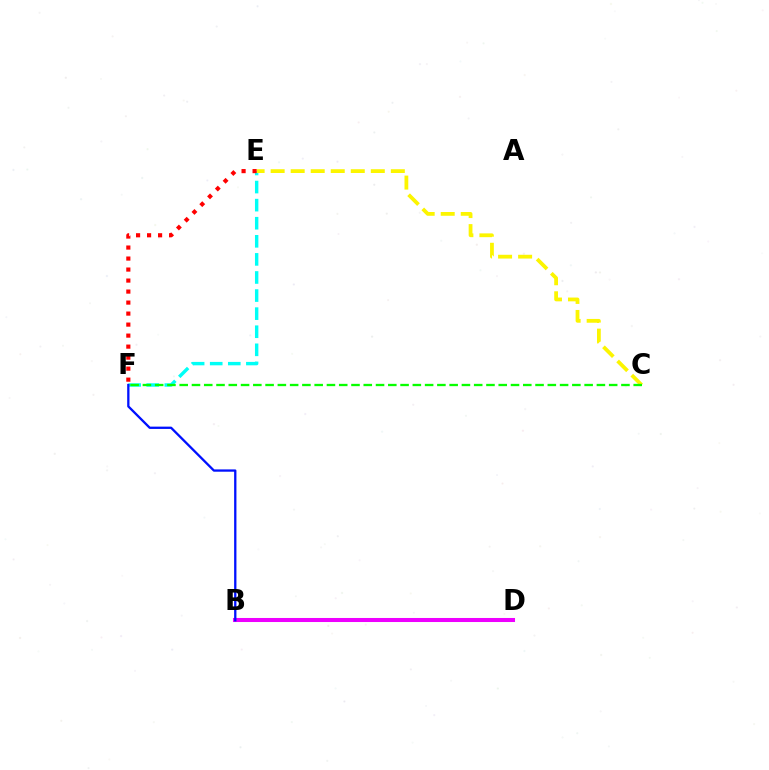{('E', 'F'): [{'color': '#00fff6', 'line_style': 'dashed', 'thickness': 2.46}, {'color': '#ff0000', 'line_style': 'dotted', 'thickness': 2.99}], ('B', 'D'): [{'color': '#ee00ff', 'line_style': 'solid', 'thickness': 2.91}], ('C', 'E'): [{'color': '#fcf500', 'line_style': 'dashed', 'thickness': 2.72}], ('B', 'F'): [{'color': '#0010ff', 'line_style': 'solid', 'thickness': 1.66}], ('C', 'F'): [{'color': '#08ff00', 'line_style': 'dashed', 'thickness': 1.67}]}